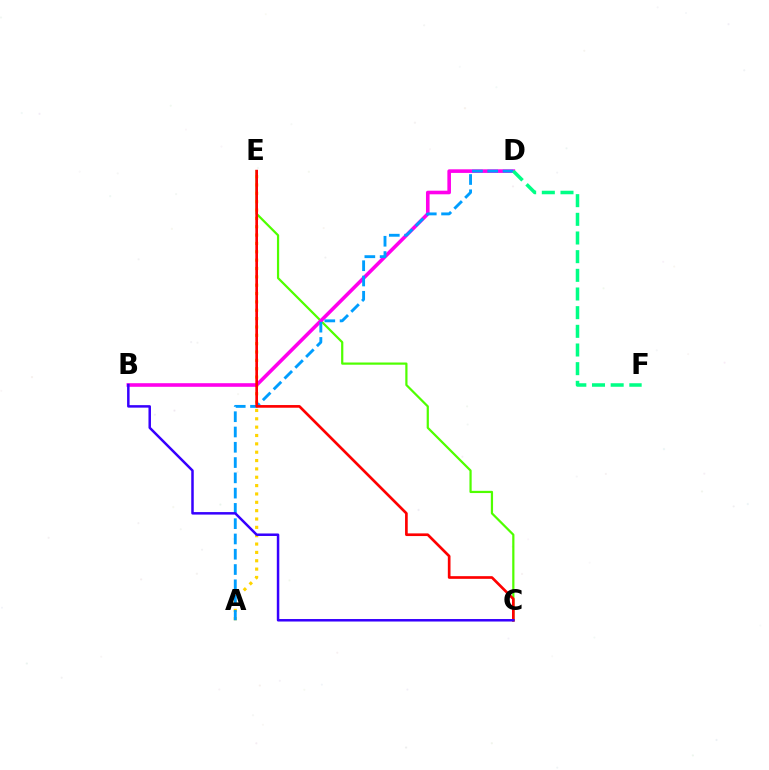{('C', 'E'): [{'color': '#4fff00', 'line_style': 'solid', 'thickness': 1.6}, {'color': '#ff0000', 'line_style': 'solid', 'thickness': 1.92}], ('A', 'E'): [{'color': '#ffd500', 'line_style': 'dotted', 'thickness': 2.27}], ('B', 'D'): [{'color': '#ff00ed', 'line_style': 'solid', 'thickness': 2.59}], ('A', 'D'): [{'color': '#009eff', 'line_style': 'dashed', 'thickness': 2.08}], ('D', 'F'): [{'color': '#00ff86', 'line_style': 'dashed', 'thickness': 2.54}], ('B', 'C'): [{'color': '#3700ff', 'line_style': 'solid', 'thickness': 1.8}]}